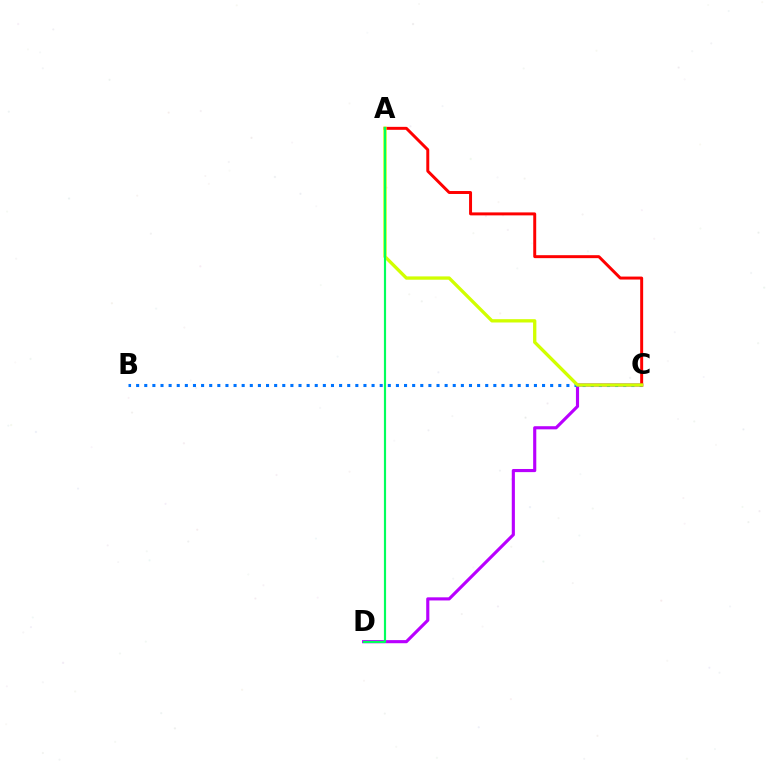{('C', 'D'): [{'color': '#b900ff', 'line_style': 'solid', 'thickness': 2.25}], ('B', 'C'): [{'color': '#0074ff', 'line_style': 'dotted', 'thickness': 2.21}], ('A', 'C'): [{'color': '#ff0000', 'line_style': 'solid', 'thickness': 2.13}, {'color': '#d1ff00', 'line_style': 'solid', 'thickness': 2.39}], ('A', 'D'): [{'color': '#00ff5c', 'line_style': 'solid', 'thickness': 1.57}]}